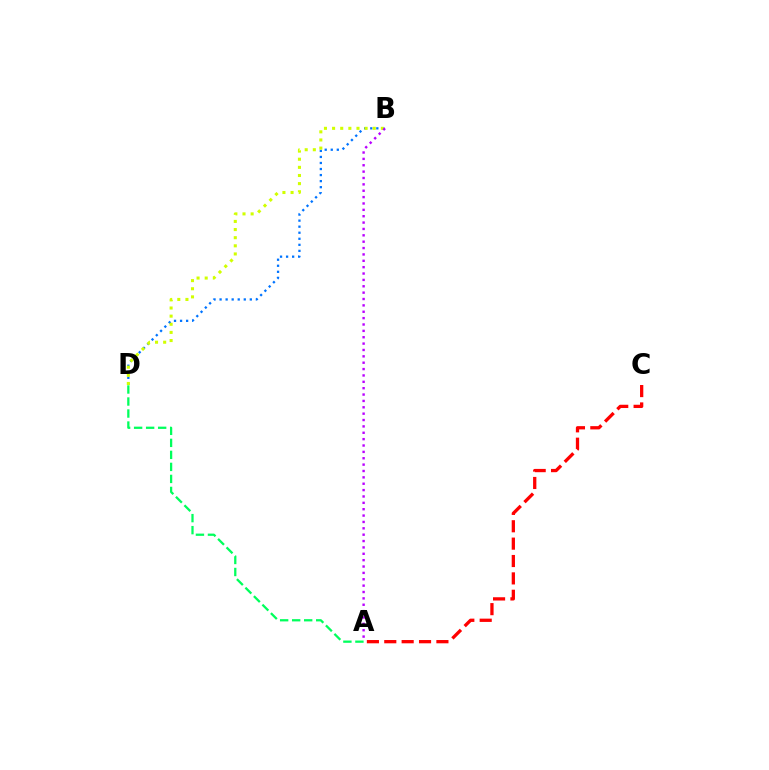{('B', 'D'): [{'color': '#0074ff', 'line_style': 'dotted', 'thickness': 1.64}, {'color': '#d1ff00', 'line_style': 'dotted', 'thickness': 2.21}], ('A', 'C'): [{'color': '#ff0000', 'line_style': 'dashed', 'thickness': 2.36}], ('A', 'D'): [{'color': '#00ff5c', 'line_style': 'dashed', 'thickness': 1.63}], ('A', 'B'): [{'color': '#b900ff', 'line_style': 'dotted', 'thickness': 1.73}]}